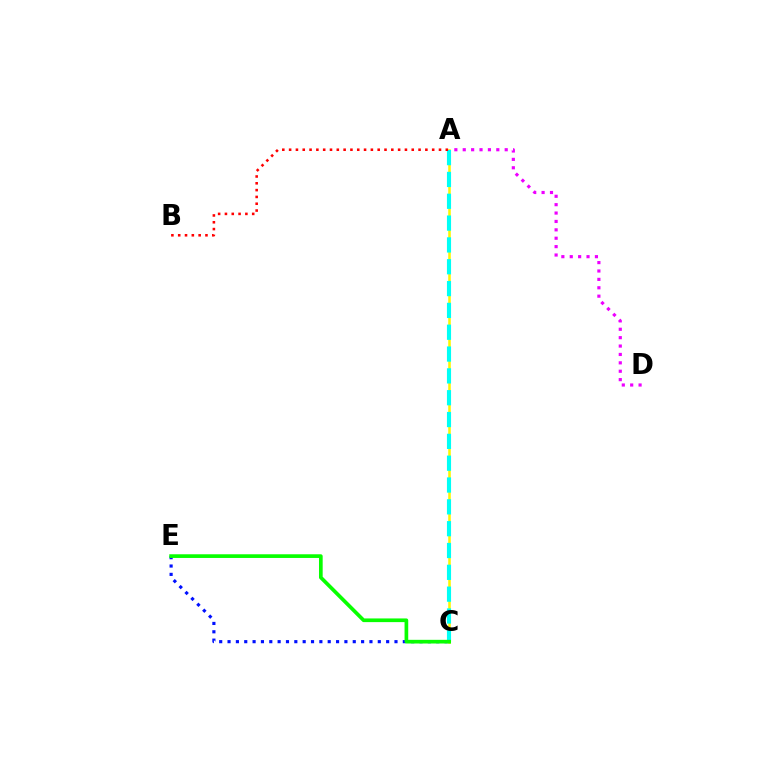{('A', 'C'): [{'color': '#fcf500', 'line_style': 'solid', 'thickness': 1.85}, {'color': '#00fff6', 'line_style': 'dashed', 'thickness': 2.97}], ('C', 'E'): [{'color': '#0010ff', 'line_style': 'dotted', 'thickness': 2.27}, {'color': '#08ff00', 'line_style': 'solid', 'thickness': 2.65}], ('A', 'D'): [{'color': '#ee00ff', 'line_style': 'dotted', 'thickness': 2.28}], ('A', 'B'): [{'color': '#ff0000', 'line_style': 'dotted', 'thickness': 1.85}]}